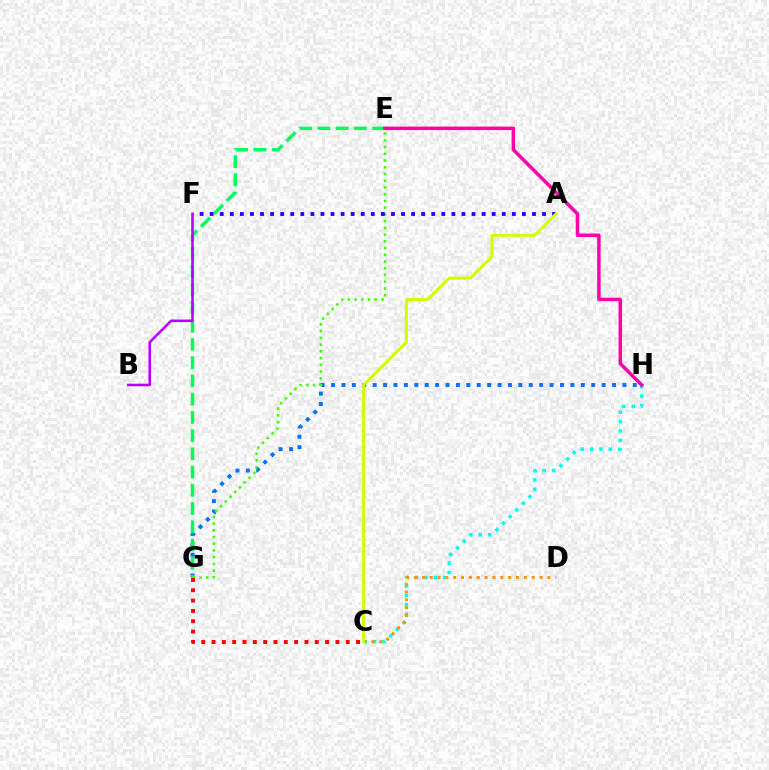{('C', 'H'): [{'color': '#00fff6', 'line_style': 'dotted', 'thickness': 2.55}], ('G', 'H'): [{'color': '#0074ff', 'line_style': 'dotted', 'thickness': 2.83}], ('E', 'G'): [{'color': '#00ff5c', 'line_style': 'dashed', 'thickness': 2.48}, {'color': '#3dff00', 'line_style': 'dotted', 'thickness': 1.83}], ('A', 'F'): [{'color': '#2500ff', 'line_style': 'dotted', 'thickness': 2.74}], ('E', 'H'): [{'color': '#ff00ac', 'line_style': 'solid', 'thickness': 2.51}], ('C', 'D'): [{'color': '#ff9400', 'line_style': 'dotted', 'thickness': 2.13}], ('B', 'F'): [{'color': '#b900ff', 'line_style': 'solid', 'thickness': 1.86}], ('A', 'C'): [{'color': '#d1ff00', 'line_style': 'solid', 'thickness': 2.17}], ('C', 'G'): [{'color': '#ff0000', 'line_style': 'dotted', 'thickness': 2.8}]}